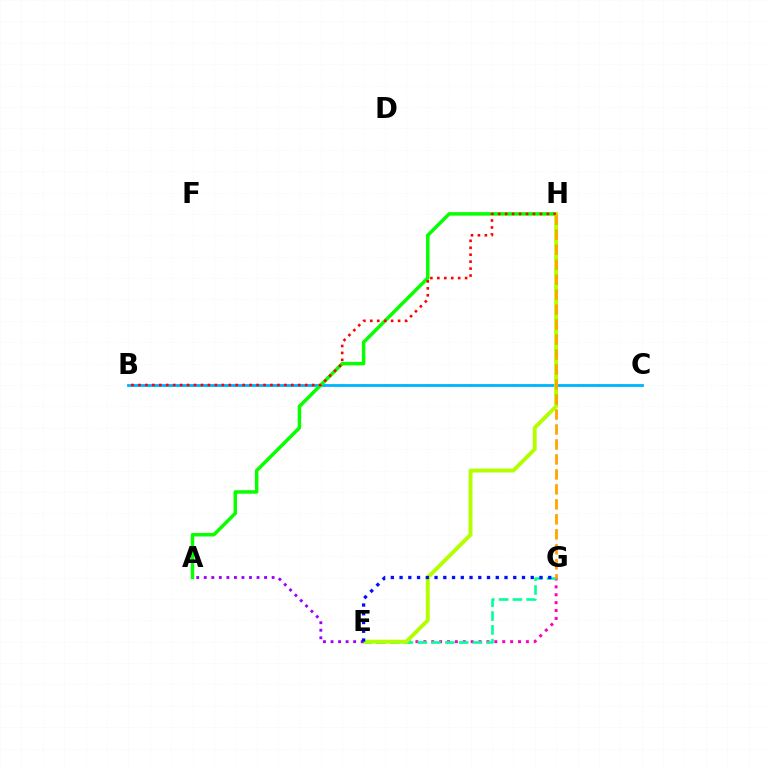{('E', 'G'): [{'color': '#ff00bd', 'line_style': 'dotted', 'thickness': 2.14}, {'color': '#00ff9d', 'line_style': 'dashed', 'thickness': 1.88}, {'color': '#0010ff', 'line_style': 'dotted', 'thickness': 2.38}], ('B', 'C'): [{'color': '#00b5ff', 'line_style': 'solid', 'thickness': 2.04}], ('A', 'H'): [{'color': '#08ff00', 'line_style': 'solid', 'thickness': 2.52}], ('E', 'H'): [{'color': '#b3ff00', 'line_style': 'solid', 'thickness': 2.81}], ('B', 'H'): [{'color': '#ff0000', 'line_style': 'dotted', 'thickness': 1.89}], ('G', 'H'): [{'color': '#ffa500', 'line_style': 'dashed', 'thickness': 2.04}], ('A', 'E'): [{'color': '#9b00ff', 'line_style': 'dotted', 'thickness': 2.05}]}